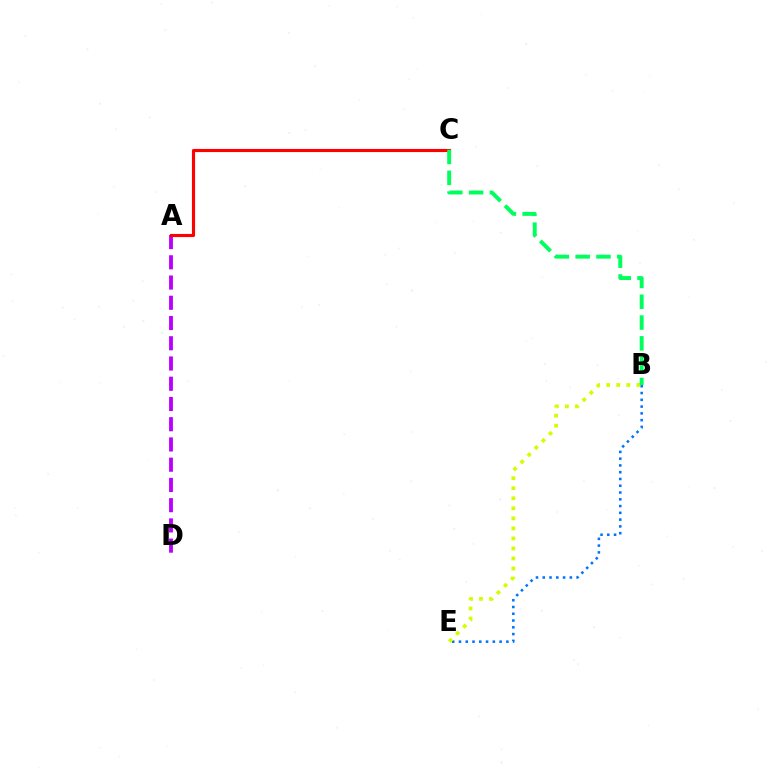{('B', 'E'): [{'color': '#0074ff', 'line_style': 'dotted', 'thickness': 1.84}, {'color': '#d1ff00', 'line_style': 'dotted', 'thickness': 2.73}], ('A', 'D'): [{'color': '#b900ff', 'line_style': 'dashed', 'thickness': 2.75}], ('A', 'C'): [{'color': '#ff0000', 'line_style': 'solid', 'thickness': 2.25}], ('B', 'C'): [{'color': '#00ff5c', 'line_style': 'dashed', 'thickness': 2.83}]}